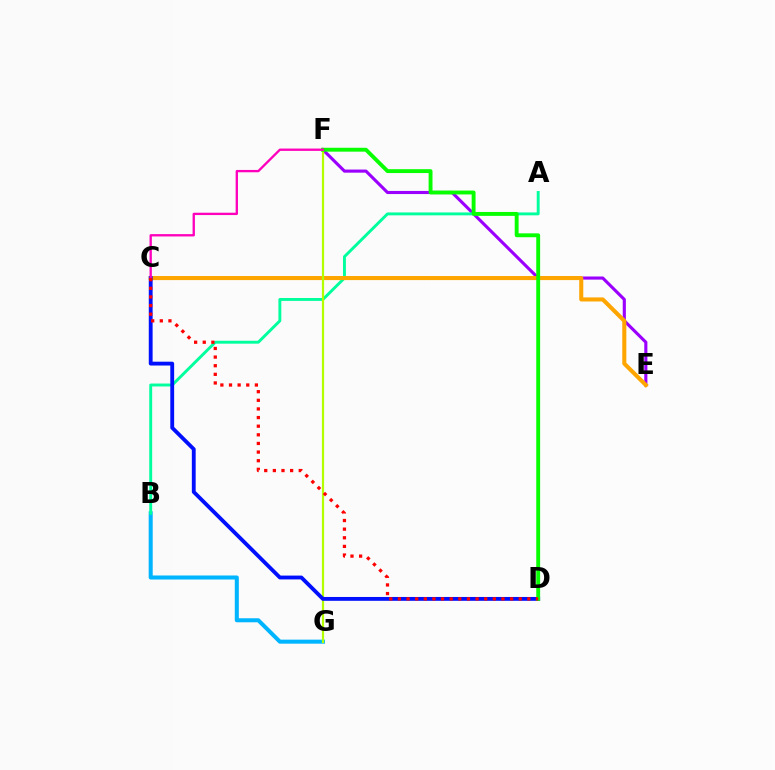{('B', 'G'): [{'color': '#00b5ff', 'line_style': 'solid', 'thickness': 2.9}], ('E', 'F'): [{'color': '#9b00ff', 'line_style': 'solid', 'thickness': 2.25}], ('A', 'B'): [{'color': '#00ff9d', 'line_style': 'solid', 'thickness': 2.1}], ('C', 'E'): [{'color': '#ffa500', 'line_style': 'solid', 'thickness': 2.93}], ('F', 'G'): [{'color': '#b3ff00', 'line_style': 'solid', 'thickness': 1.59}], ('C', 'D'): [{'color': '#0010ff', 'line_style': 'solid', 'thickness': 2.76}, {'color': '#ff0000', 'line_style': 'dotted', 'thickness': 2.34}], ('D', 'F'): [{'color': '#08ff00', 'line_style': 'solid', 'thickness': 2.79}], ('C', 'F'): [{'color': '#ff00bd', 'line_style': 'solid', 'thickness': 1.68}]}